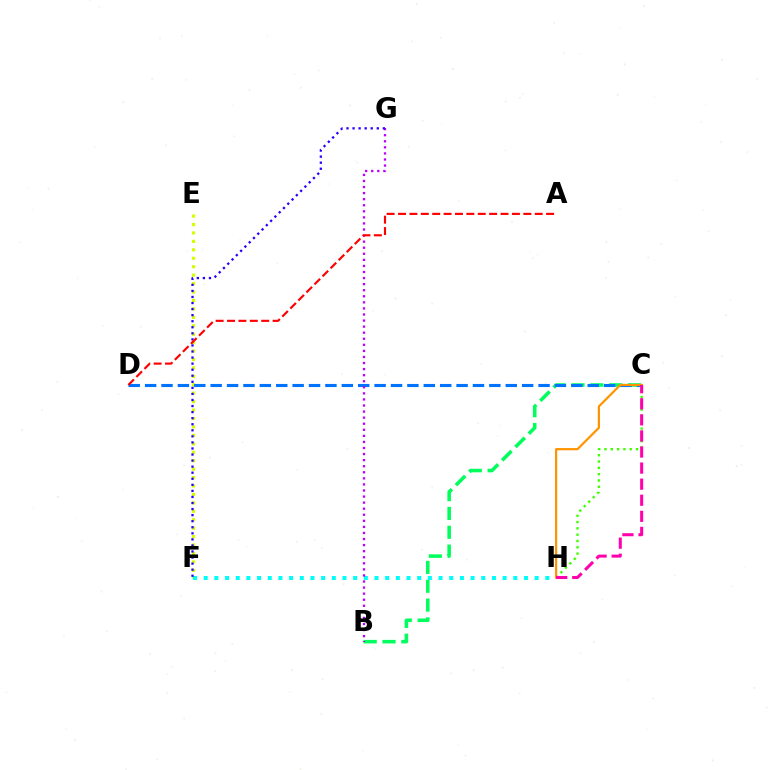{('C', 'H'): [{'color': '#3dff00', 'line_style': 'dotted', 'thickness': 1.71}, {'color': '#ff9400', 'line_style': 'solid', 'thickness': 1.6}, {'color': '#ff00ac', 'line_style': 'dashed', 'thickness': 2.18}], ('B', 'C'): [{'color': '#00ff5c', 'line_style': 'dashed', 'thickness': 2.56}], ('E', 'F'): [{'color': '#d1ff00', 'line_style': 'dotted', 'thickness': 2.29}], ('F', 'H'): [{'color': '#00fff6', 'line_style': 'dotted', 'thickness': 2.9}], ('C', 'D'): [{'color': '#0074ff', 'line_style': 'dashed', 'thickness': 2.23}], ('B', 'G'): [{'color': '#b900ff', 'line_style': 'dotted', 'thickness': 1.65}], ('F', 'G'): [{'color': '#2500ff', 'line_style': 'dotted', 'thickness': 1.65}], ('A', 'D'): [{'color': '#ff0000', 'line_style': 'dashed', 'thickness': 1.55}]}